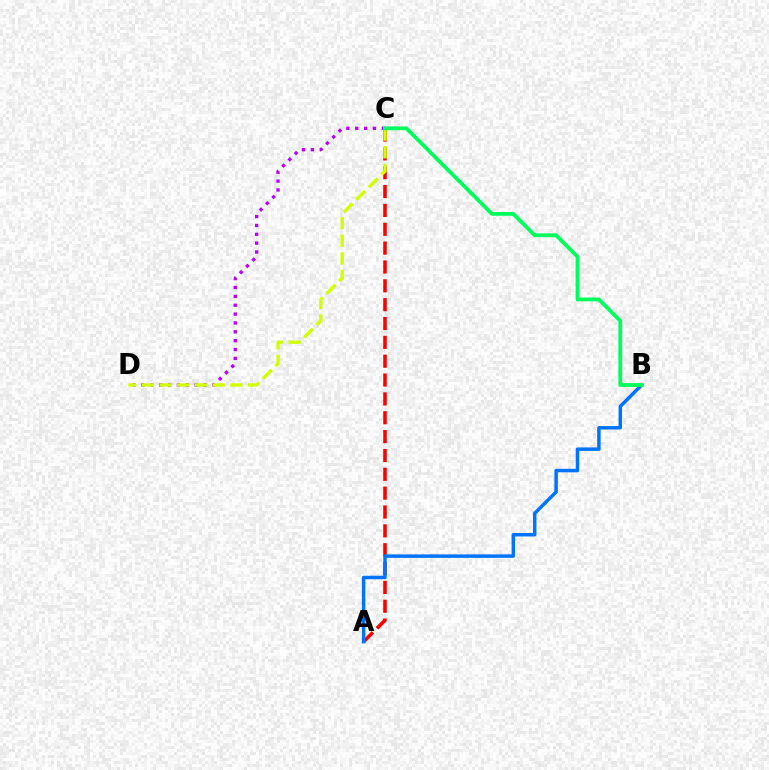{('A', 'C'): [{'color': '#ff0000', 'line_style': 'dashed', 'thickness': 2.56}], ('A', 'B'): [{'color': '#0074ff', 'line_style': 'solid', 'thickness': 2.5}], ('C', 'D'): [{'color': '#b900ff', 'line_style': 'dotted', 'thickness': 2.41}, {'color': '#d1ff00', 'line_style': 'dashed', 'thickness': 2.41}], ('B', 'C'): [{'color': '#00ff5c', 'line_style': 'solid', 'thickness': 2.74}]}